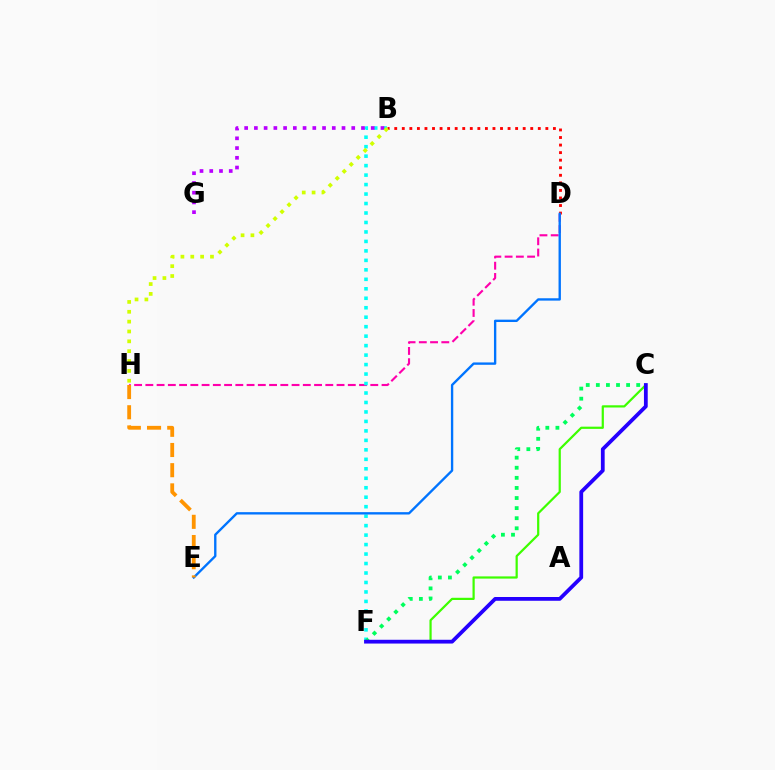{('D', 'H'): [{'color': '#ff00ac', 'line_style': 'dashed', 'thickness': 1.53}], ('B', 'F'): [{'color': '#00fff6', 'line_style': 'dotted', 'thickness': 2.57}], ('B', 'D'): [{'color': '#ff0000', 'line_style': 'dotted', 'thickness': 2.05}], ('B', 'G'): [{'color': '#b900ff', 'line_style': 'dotted', 'thickness': 2.65}], ('C', 'F'): [{'color': '#3dff00', 'line_style': 'solid', 'thickness': 1.6}, {'color': '#00ff5c', 'line_style': 'dotted', 'thickness': 2.74}, {'color': '#2500ff', 'line_style': 'solid', 'thickness': 2.72}], ('B', 'H'): [{'color': '#d1ff00', 'line_style': 'dotted', 'thickness': 2.68}], ('D', 'E'): [{'color': '#0074ff', 'line_style': 'solid', 'thickness': 1.7}], ('E', 'H'): [{'color': '#ff9400', 'line_style': 'dashed', 'thickness': 2.74}]}